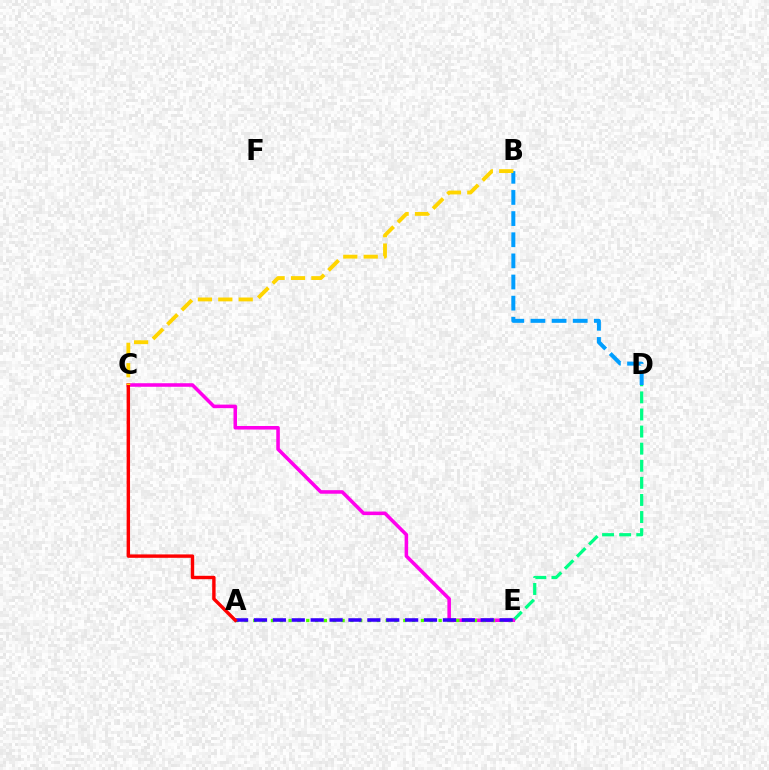{('D', 'E'): [{'color': '#00ff86', 'line_style': 'dashed', 'thickness': 2.32}], ('C', 'E'): [{'color': '#ff00ed', 'line_style': 'solid', 'thickness': 2.56}], ('A', 'E'): [{'color': '#4fff00', 'line_style': 'dotted', 'thickness': 2.4}, {'color': '#3700ff', 'line_style': 'dashed', 'thickness': 2.57}], ('B', 'D'): [{'color': '#009eff', 'line_style': 'dashed', 'thickness': 2.87}], ('A', 'C'): [{'color': '#ff0000', 'line_style': 'solid', 'thickness': 2.45}], ('B', 'C'): [{'color': '#ffd500', 'line_style': 'dashed', 'thickness': 2.77}]}